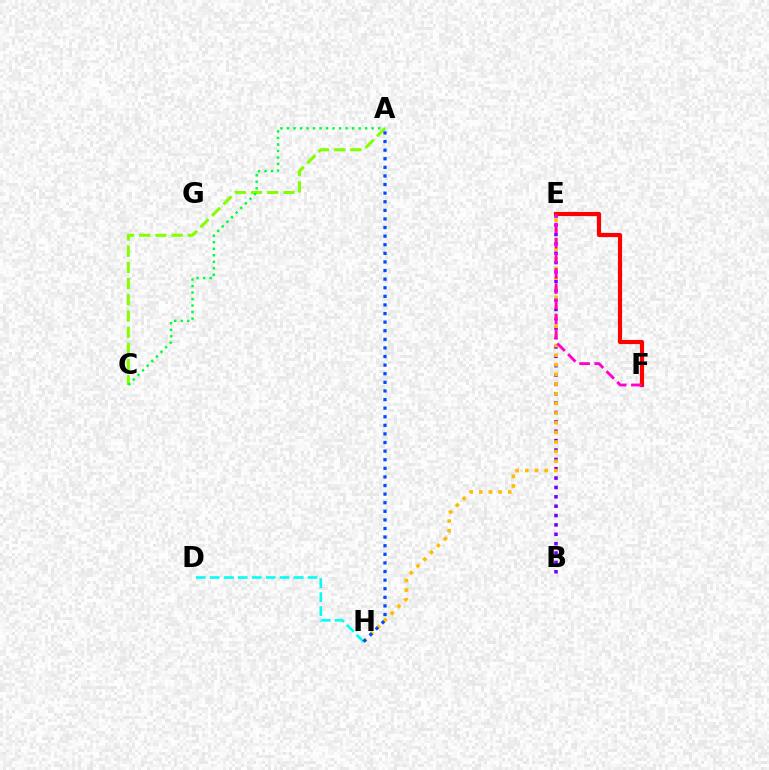{('B', 'E'): [{'color': '#7200ff', 'line_style': 'dotted', 'thickness': 2.55}], ('E', 'H'): [{'color': '#ffbd00', 'line_style': 'dotted', 'thickness': 2.62}], ('A', 'C'): [{'color': '#84ff00', 'line_style': 'dashed', 'thickness': 2.2}, {'color': '#00ff39', 'line_style': 'dotted', 'thickness': 1.77}], ('D', 'H'): [{'color': '#00fff6', 'line_style': 'dashed', 'thickness': 1.9}], ('A', 'H'): [{'color': '#004bff', 'line_style': 'dotted', 'thickness': 2.34}], ('E', 'F'): [{'color': '#ff0000', 'line_style': 'solid', 'thickness': 2.99}, {'color': '#ff00cf', 'line_style': 'dashed', 'thickness': 2.06}]}